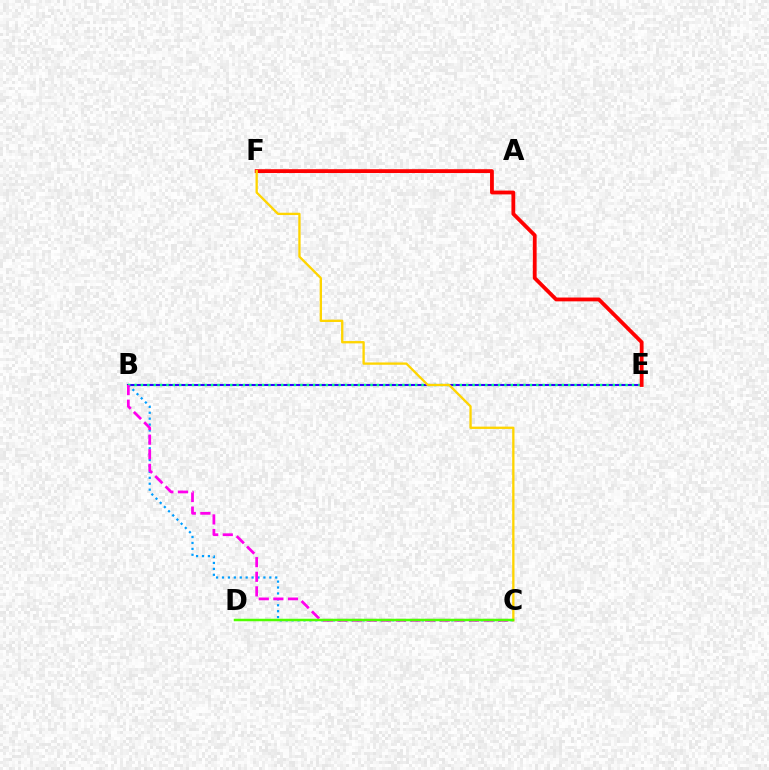{('B', 'C'): [{'color': '#009eff', 'line_style': 'dotted', 'thickness': 1.61}, {'color': '#ff00ed', 'line_style': 'dashed', 'thickness': 1.98}], ('B', 'E'): [{'color': '#3700ff', 'line_style': 'solid', 'thickness': 1.5}, {'color': '#00ff86', 'line_style': 'dotted', 'thickness': 1.73}], ('E', 'F'): [{'color': '#ff0000', 'line_style': 'solid', 'thickness': 2.75}], ('C', 'F'): [{'color': '#ffd500', 'line_style': 'solid', 'thickness': 1.67}], ('C', 'D'): [{'color': '#4fff00', 'line_style': 'solid', 'thickness': 1.8}]}